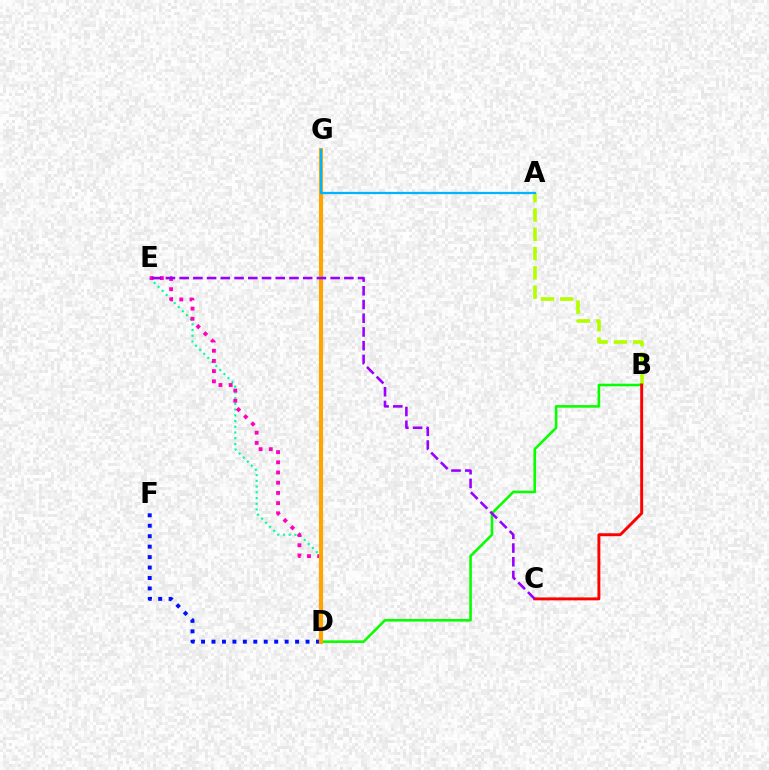{('A', 'B'): [{'color': '#b3ff00', 'line_style': 'dashed', 'thickness': 2.62}], ('D', 'F'): [{'color': '#0010ff', 'line_style': 'dotted', 'thickness': 2.84}], ('D', 'E'): [{'color': '#00ff9d', 'line_style': 'dotted', 'thickness': 1.55}, {'color': '#ff00bd', 'line_style': 'dotted', 'thickness': 2.77}], ('B', 'D'): [{'color': '#08ff00', 'line_style': 'solid', 'thickness': 1.86}], ('B', 'C'): [{'color': '#ff0000', 'line_style': 'solid', 'thickness': 2.1}], ('D', 'G'): [{'color': '#ffa500', 'line_style': 'solid', 'thickness': 2.96}], ('A', 'G'): [{'color': '#00b5ff', 'line_style': 'solid', 'thickness': 1.63}], ('C', 'E'): [{'color': '#9b00ff', 'line_style': 'dashed', 'thickness': 1.86}]}